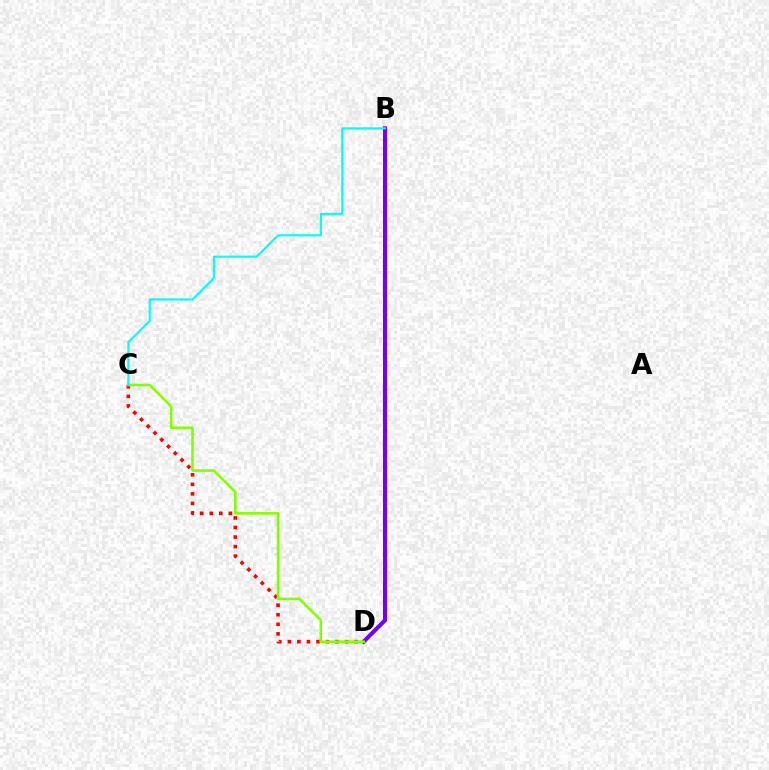{('C', 'D'): [{'color': '#ff0000', 'line_style': 'dotted', 'thickness': 2.59}, {'color': '#84ff00', 'line_style': 'solid', 'thickness': 1.86}], ('B', 'D'): [{'color': '#7200ff', 'line_style': 'solid', 'thickness': 2.93}], ('B', 'C'): [{'color': '#00fff6', 'line_style': 'solid', 'thickness': 1.5}]}